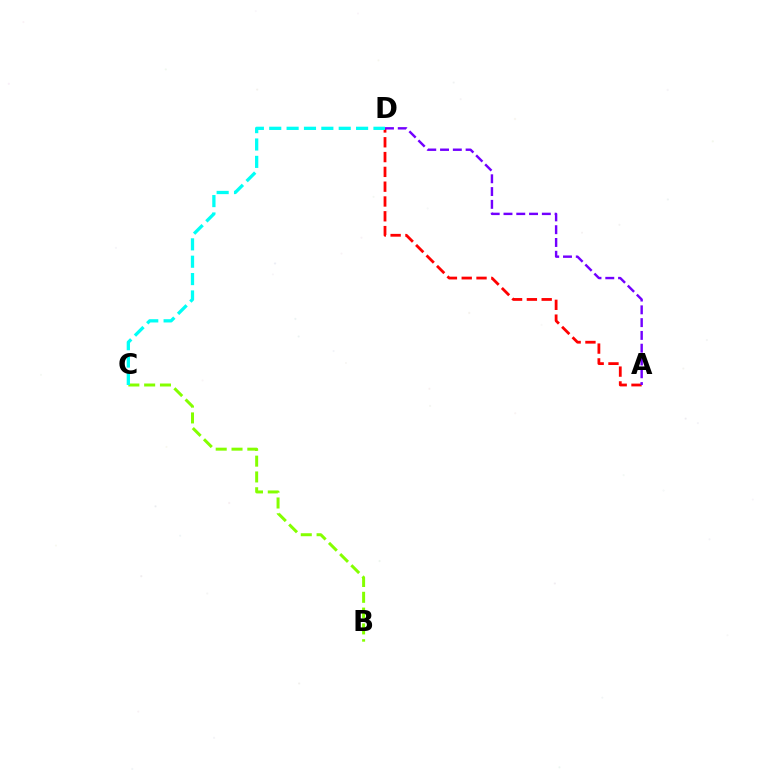{('A', 'D'): [{'color': '#ff0000', 'line_style': 'dashed', 'thickness': 2.01}, {'color': '#7200ff', 'line_style': 'dashed', 'thickness': 1.74}], ('B', 'C'): [{'color': '#84ff00', 'line_style': 'dashed', 'thickness': 2.15}], ('C', 'D'): [{'color': '#00fff6', 'line_style': 'dashed', 'thickness': 2.36}]}